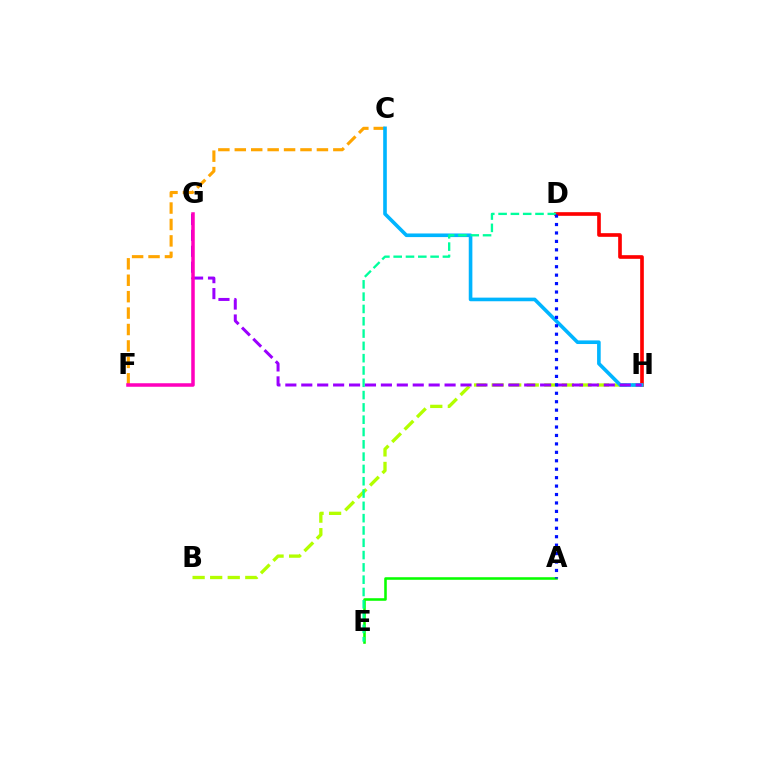{('C', 'F'): [{'color': '#ffa500', 'line_style': 'dashed', 'thickness': 2.23}], ('B', 'H'): [{'color': '#b3ff00', 'line_style': 'dashed', 'thickness': 2.39}], ('D', 'H'): [{'color': '#ff0000', 'line_style': 'solid', 'thickness': 2.63}], ('C', 'H'): [{'color': '#00b5ff', 'line_style': 'solid', 'thickness': 2.61}], ('A', 'E'): [{'color': '#08ff00', 'line_style': 'solid', 'thickness': 1.85}], ('D', 'E'): [{'color': '#00ff9d', 'line_style': 'dashed', 'thickness': 1.67}], ('G', 'H'): [{'color': '#9b00ff', 'line_style': 'dashed', 'thickness': 2.16}], ('A', 'D'): [{'color': '#0010ff', 'line_style': 'dotted', 'thickness': 2.29}], ('F', 'G'): [{'color': '#ff00bd', 'line_style': 'solid', 'thickness': 2.53}]}